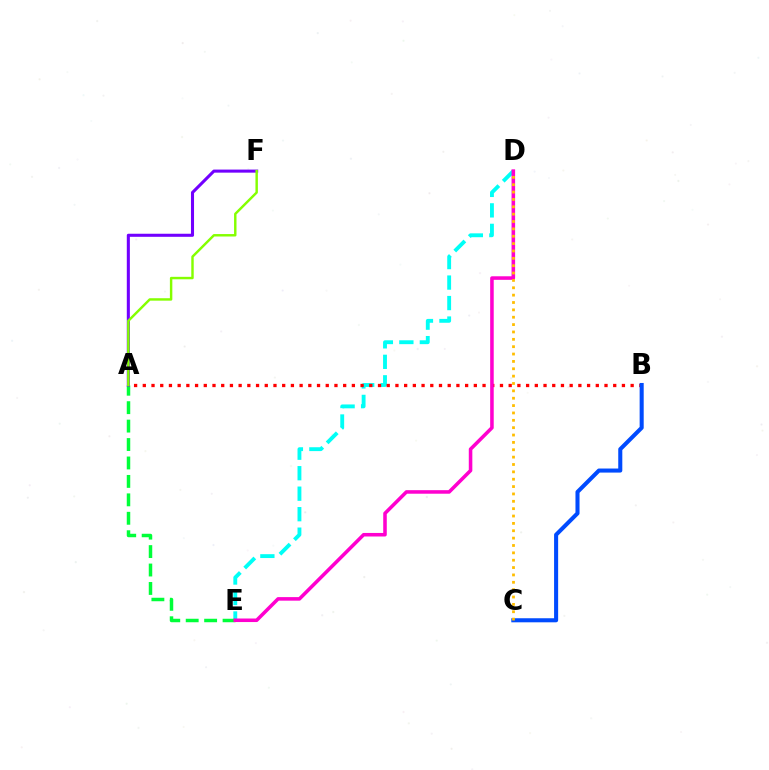{('D', 'E'): [{'color': '#00fff6', 'line_style': 'dashed', 'thickness': 2.78}, {'color': '#ff00cf', 'line_style': 'solid', 'thickness': 2.56}], ('A', 'B'): [{'color': '#ff0000', 'line_style': 'dotted', 'thickness': 2.37}], ('A', 'E'): [{'color': '#00ff39', 'line_style': 'dashed', 'thickness': 2.5}], ('B', 'C'): [{'color': '#004bff', 'line_style': 'solid', 'thickness': 2.92}], ('A', 'F'): [{'color': '#7200ff', 'line_style': 'solid', 'thickness': 2.21}, {'color': '#84ff00', 'line_style': 'solid', 'thickness': 1.76}], ('C', 'D'): [{'color': '#ffbd00', 'line_style': 'dotted', 'thickness': 2.0}]}